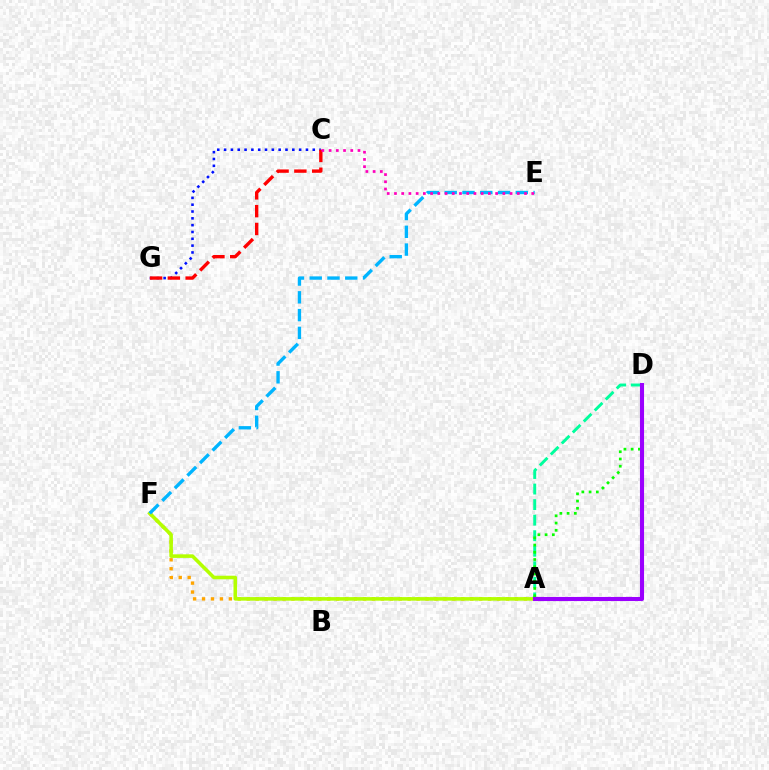{('C', 'G'): [{'color': '#0010ff', 'line_style': 'dotted', 'thickness': 1.85}, {'color': '#ff0000', 'line_style': 'dashed', 'thickness': 2.42}], ('A', 'F'): [{'color': '#ffa500', 'line_style': 'dotted', 'thickness': 2.43}, {'color': '#b3ff00', 'line_style': 'solid', 'thickness': 2.57}], ('A', 'D'): [{'color': '#00ff9d', 'line_style': 'dashed', 'thickness': 2.11}, {'color': '#08ff00', 'line_style': 'dotted', 'thickness': 1.96}, {'color': '#9b00ff', 'line_style': 'solid', 'thickness': 2.95}], ('E', 'F'): [{'color': '#00b5ff', 'line_style': 'dashed', 'thickness': 2.41}], ('C', 'E'): [{'color': '#ff00bd', 'line_style': 'dotted', 'thickness': 1.96}]}